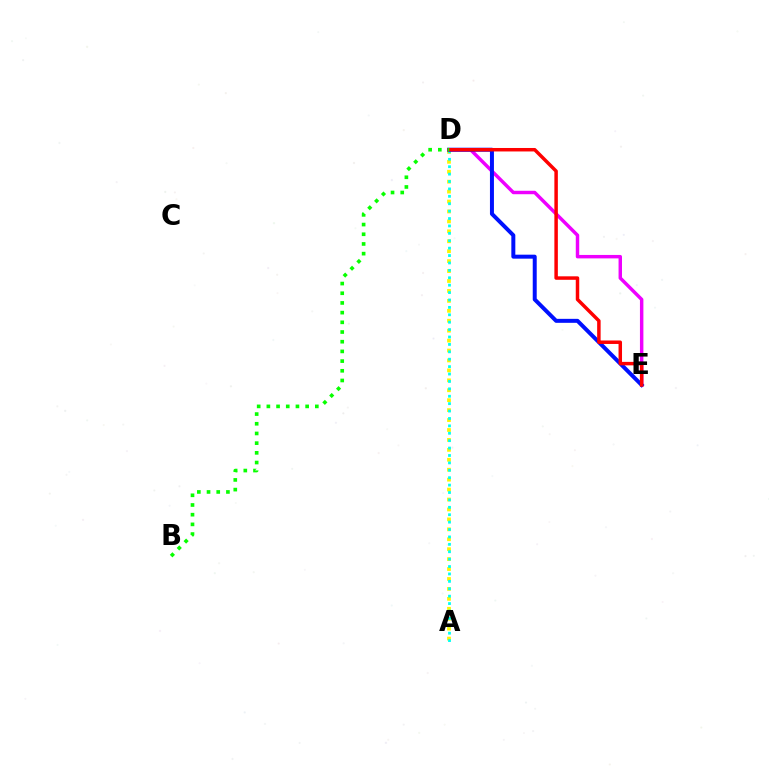{('A', 'D'): [{'color': '#fcf500', 'line_style': 'dotted', 'thickness': 2.7}, {'color': '#00fff6', 'line_style': 'dotted', 'thickness': 2.01}], ('D', 'E'): [{'color': '#ee00ff', 'line_style': 'solid', 'thickness': 2.48}, {'color': '#0010ff', 'line_style': 'solid', 'thickness': 2.86}, {'color': '#ff0000', 'line_style': 'solid', 'thickness': 2.51}], ('B', 'D'): [{'color': '#08ff00', 'line_style': 'dotted', 'thickness': 2.63}]}